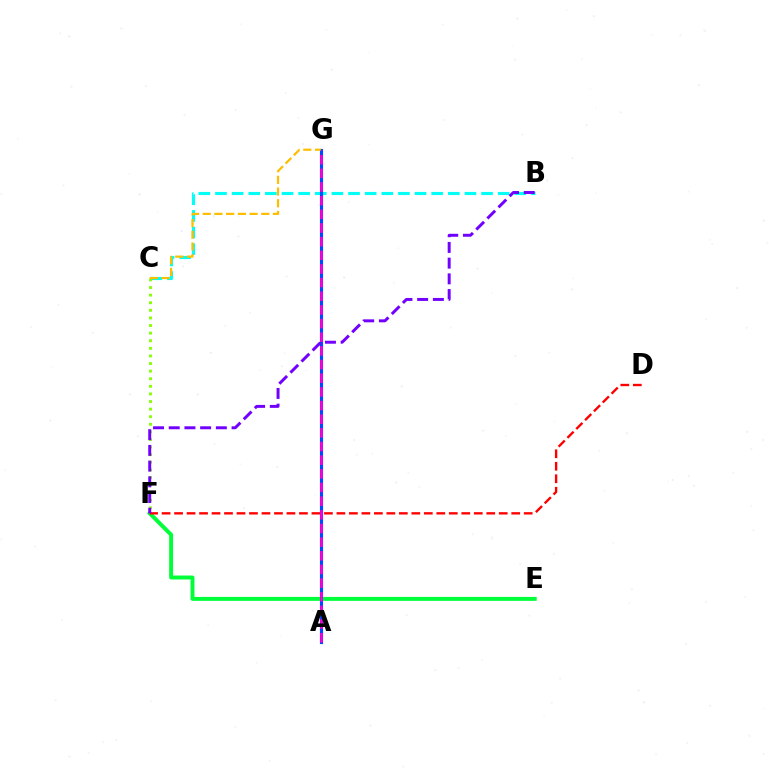{('E', 'F'): [{'color': '#00ff39', 'line_style': 'solid', 'thickness': 2.83}], ('B', 'C'): [{'color': '#00fff6', 'line_style': 'dashed', 'thickness': 2.26}], ('C', 'F'): [{'color': '#84ff00', 'line_style': 'dotted', 'thickness': 2.06}], ('D', 'F'): [{'color': '#ff0000', 'line_style': 'dashed', 'thickness': 1.7}], ('A', 'G'): [{'color': '#004bff', 'line_style': 'solid', 'thickness': 2.25}, {'color': '#ff00cf', 'line_style': 'dashed', 'thickness': 1.86}], ('C', 'G'): [{'color': '#ffbd00', 'line_style': 'dashed', 'thickness': 1.59}], ('B', 'F'): [{'color': '#7200ff', 'line_style': 'dashed', 'thickness': 2.13}]}